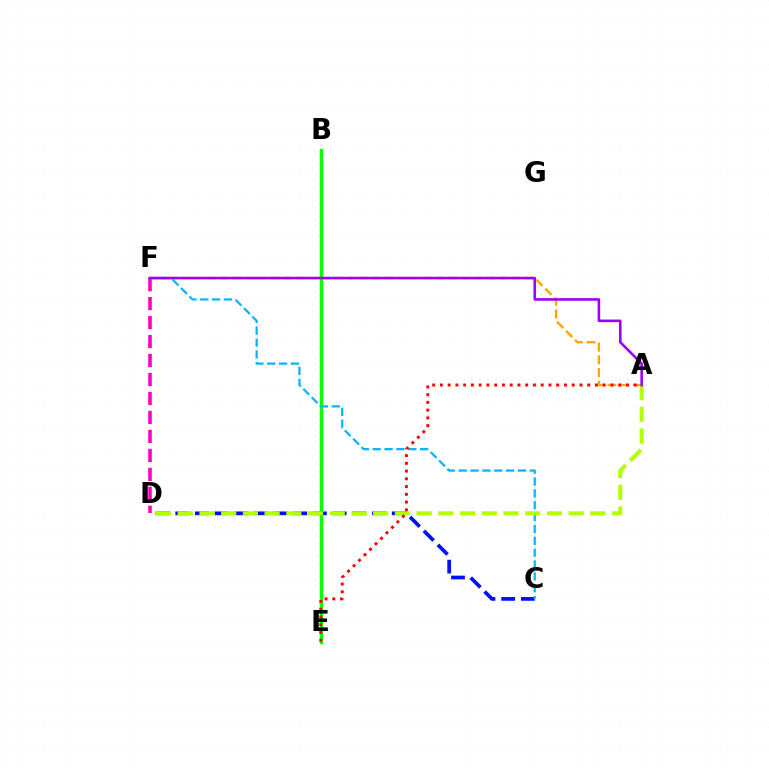{('D', 'F'): [{'color': '#ff00bd', 'line_style': 'dashed', 'thickness': 2.58}], ('A', 'F'): [{'color': '#ffa500', 'line_style': 'dashed', 'thickness': 1.72}, {'color': '#9b00ff', 'line_style': 'solid', 'thickness': 1.86}], ('B', 'E'): [{'color': '#00ff9d', 'line_style': 'dotted', 'thickness': 1.78}, {'color': '#08ff00', 'line_style': 'solid', 'thickness': 2.36}], ('C', 'D'): [{'color': '#0010ff', 'line_style': 'dashed', 'thickness': 2.67}], ('C', 'F'): [{'color': '#00b5ff', 'line_style': 'dashed', 'thickness': 1.61}], ('A', 'D'): [{'color': '#b3ff00', 'line_style': 'dashed', 'thickness': 2.95}], ('A', 'E'): [{'color': '#ff0000', 'line_style': 'dotted', 'thickness': 2.11}]}